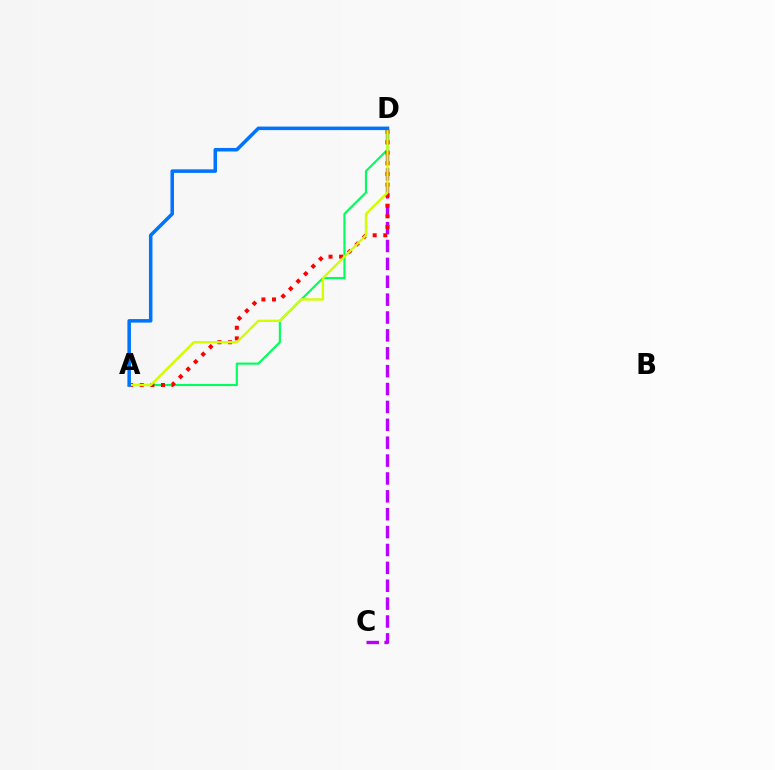{('C', 'D'): [{'color': '#b900ff', 'line_style': 'dashed', 'thickness': 2.43}], ('A', 'D'): [{'color': '#00ff5c', 'line_style': 'solid', 'thickness': 1.53}, {'color': '#ff0000', 'line_style': 'dotted', 'thickness': 2.88}, {'color': '#d1ff00', 'line_style': 'solid', 'thickness': 1.71}, {'color': '#0074ff', 'line_style': 'solid', 'thickness': 2.55}]}